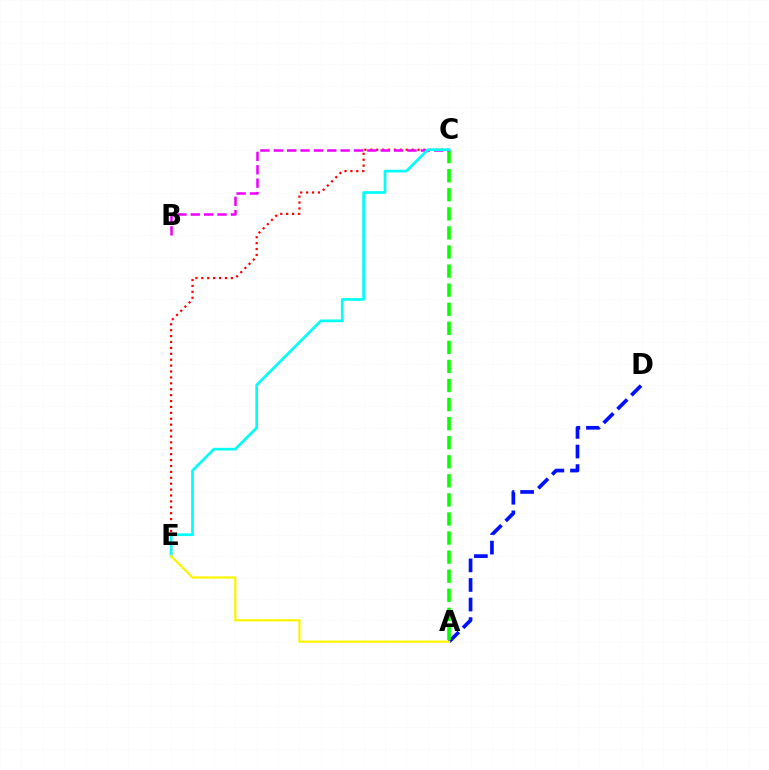{('A', 'D'): [{'color': '#0010ff', 'line_style': 'dashed', 'thickness': 2.66}], ('C', 'E'): [{'color': '#ff0000', 'line_style': 'dotted', 'thickness': 1.6}, {'color': '#00fff6', 'line_style': 'solid', 'thickness': 1.95}], ('A', 'C'): [{'color': '#08ff00', 'line_style': 'dashed', 'thickness': 2.59}], ('B', 'C'): [{'color': '#ee00ff', 'line_style': 'dashed', 'thickness': 1.82}], ('A', 'E'): [{'color': '#fcf500', 'line_style': 'solid', 'thickness': 1.61}]}